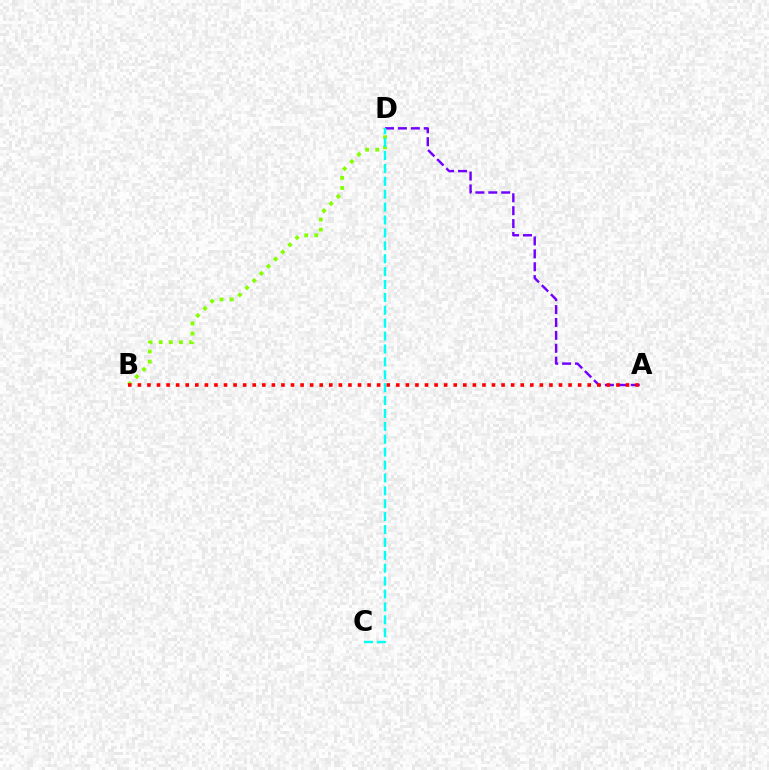{('B', 'D'): [{'color': '#84ff00', 'line_style': 'dotted', 'thickness': 2.75}], ('A', 'D'): [{'color': '#7200ff', 'line_style': 'dashed', 'thickness': 1.75}], ('A', 'B'): [{'color': '#ff0000', 'line_style': 'dotted', 'thickness': 2.6}], ('C', 'D'): [{'color': '#00fff6', 'line_style': 'dashed', 'thickness': 1.75}]}